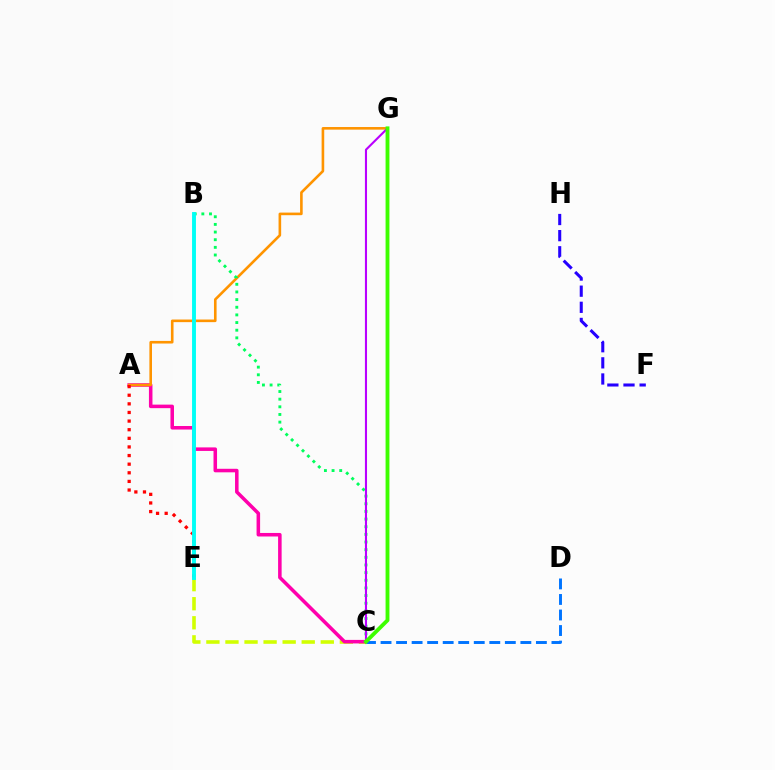{('C', 'E'): [{'color': '#d1ff00', 'line_style': 'dashed', 'thickness': 2.59}], ('A', 'C'): [{'color': '#ff00ac', 'line_style': 'solid', 'thickness': 2.54}], ('A', 'G'): [{'color': '#ff9400', 'line_style': 'solid', 'thickness': 1.88}], ('C', 'D'): [{'color': '#0074ff', 'line_style': 'dashed', 'thickness': 2.11}], ('B', 'C'): [{'color': '#00ff5c', 'line_style': 'dotted', 'thickness': 2.08}], ('F', 'H'): [{'color': '#2500ff', 'line_style': 'dashed', 'thickness': 2.19}], ('A', 'E'): [{'color': '#ff0000', 'line_style': 'dotted', 'thickness': 2.34}], ('C', 'G'): [{'color': '#b900ff', 'line_style': 'solid', 'thickness': 1.51}, {'color': '#3dff00', 'line_style': 'solid', 'thickness': 2.77}], ('B', 'E'): [{'color': '#00fff6', 'line_style': 'solid', 'thickness': 2.8}]}